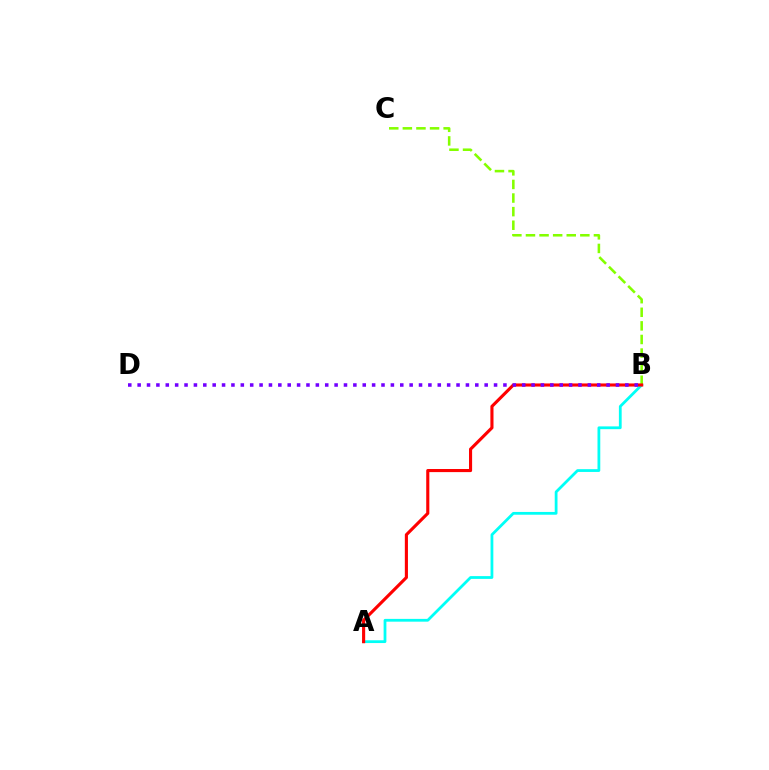{('A', 'B'): [{'color': '#00fff6', 'line_style': 'solid', 'thickness': 2.0}, {'color': '#ff0000', 'line_style': 'solid', 'thickness': 2.24}], ('B', 'C'): [{'color': '#84ff00', 'line_style': 'dashed', 'thickness': 1.85}], ('B', 'D'): [{'color': '#7200ff', 'line_style': 'dotted', 'thickness': 2.55}]}